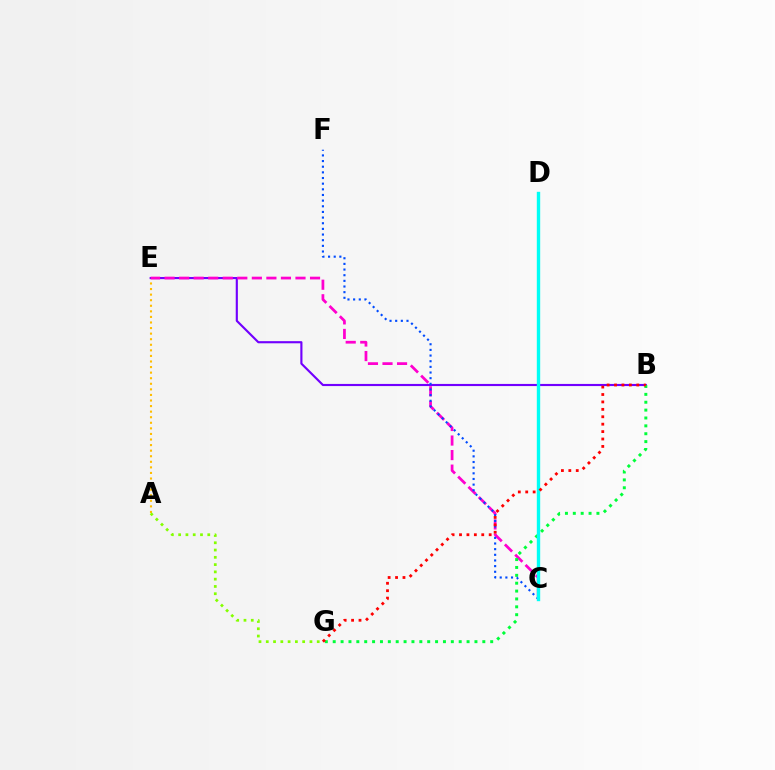{('A', 'E'): [{'color': '#ffbd00', 'line_style': 'dotted', 'thickness': 1.51}], ('B', 'E'): [{'color': '#7200ff', 'line_style': 'solid', 'thickness': 1.54}], ('C', 'E'): [{'color': '#ff00cf', 'line_style': 'dashed', 'thickness': 1.98}], ('B', 'G'): [{'color': '#00ff39', 'line_style': 'dotted', 'thickness': 2.14}, {'color': '#ff0000', 'line_style': 'dotted', 'thickness': 2.02}], ('C', 'F'): [{'color': '#004bff', 'line_style': 'dotted', 'thickness': 1.54}], ('C', 'D'): [{'color': '#00fff6', 'line_style': 'solid', 'thickness': 2.44}], ('A', 'G'): [{'color': '#84ff00', 'line_style': 'dotted', 'thickness': 1.98}]}